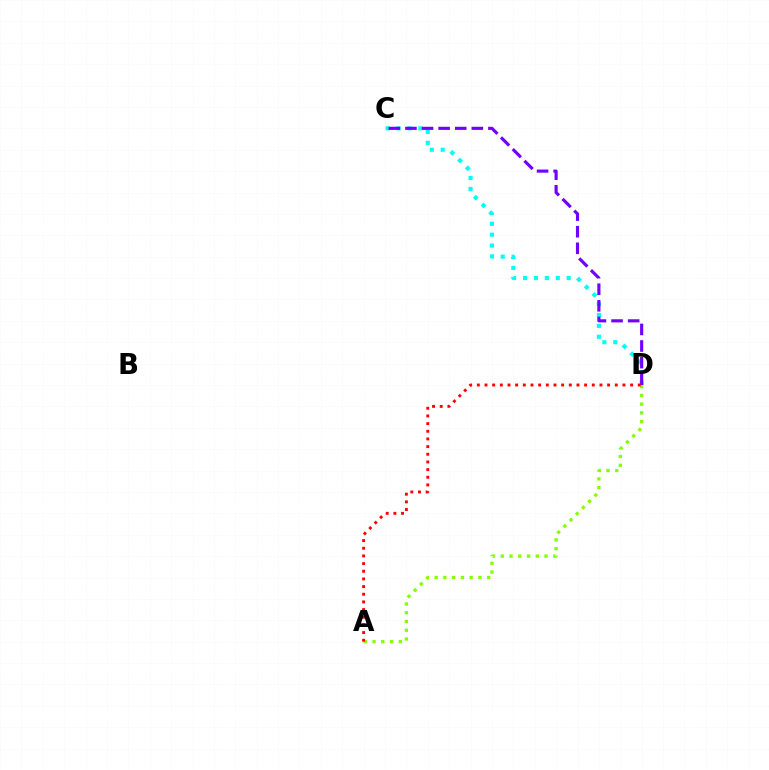{('C', 'D'): [{'color': '#00fff6', 'line_style': 'dotted', 'thickness': 2.97}, {'color': '#7200ff', 'line_style': 'dashed', 'thickness': 2.25}], ('A', 'D'): [{'color': '#84ff00', 'line_style': 'dotted', 'thickness': 2.38}, {'color': '#ff0000', 'line_style': 'dotted', 'thickness': 2.08}]}